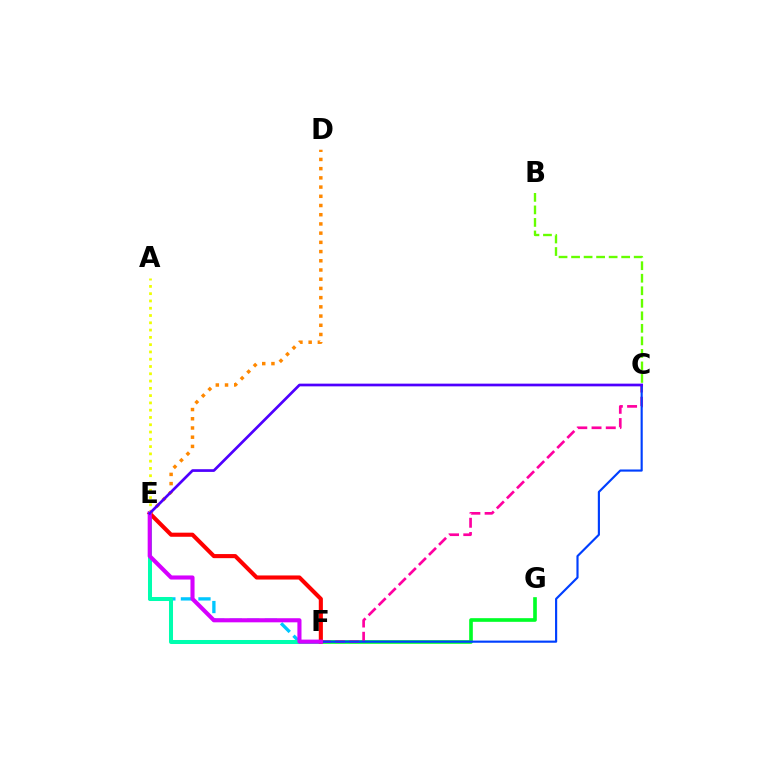{('B', 'C'): [{'color': '#66ff00', 'line_style': 'dashed', 'thickness': 1.7}], ('F', 'G'): [{'color': '#00ff27', 'line_style': 'solid', 'thickness': 2.63}], ('C', 'F'): [{'color': '#ff00a0', 'line_style': 'dashed', 'thickness': 1.93}, {'color': '#003fff', 'line_style': 'solid', 'thickness': 1.55}], ('E', 'F'): [{'color': '#00c7ff', 'line_style': 'dashed', 'thickness': 2.39}, {'color': '#00ffaf', 'line_style': 'solid', 'thickness': 2.89}, {'color': '#ff0000', 'line_style': 'solid', 'thickness': 2.95}, {'color': '#d600ff', 'line_style': 'solid', 'thickness': 2.95}], ('D', 'E'): [{'color': '#ff8800', 'line_style': 'dotted', 'thickness': 2.5}], ('A', 'E'): [{'color': '#eeff00', 'line_style': 'dotted', 'thickness': 1.98}], ('C', 'E'): [{'color': '#4f00ff', 'line_style': 'solid', 'thickness': 1.94}]}